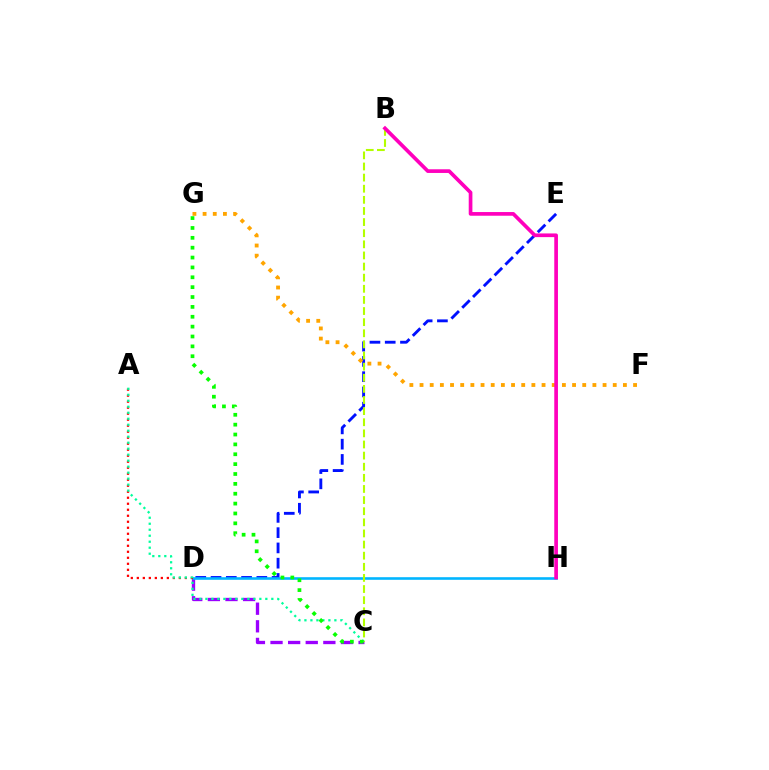{('D', 'E'): [{'color': '#0010ff', 'line_style': 'dashed', 'thickness': 2.07}], ('F', 'G'): [{'color': '#ffa500', 'line_style': 'dotted', 'thickness': 2.76}], ('C', 'D'): [{'color': '#9b00ff', 'line_style': 'dashed', 'thickness': 2.39}], ('D', 'H'): [{'color': '#00b5ff', 'line_style': 'solid', 'thickness': 1.88}], ('A', 'D'): [{'color': '#ff0000', 'line_style': 'dotted', 'thickness': 1.63}], ('B', 'C'): [{'color': '#b3ff00', 'line_style': 'dashed', 'thickness': 1.51}], ('A', 'C'): [{'color': '#00ff9d', 'line_style': 'dotted', 'thickness': 1.63}], ('C', 'G'): [{'color': '#08ff00', 'line_style': 'dotted', 'thickness': 2.68}], ('B', 'H'): [{'color': '#ff00bd', 'line_style': 'solid', 'thickness': 2.65}]}